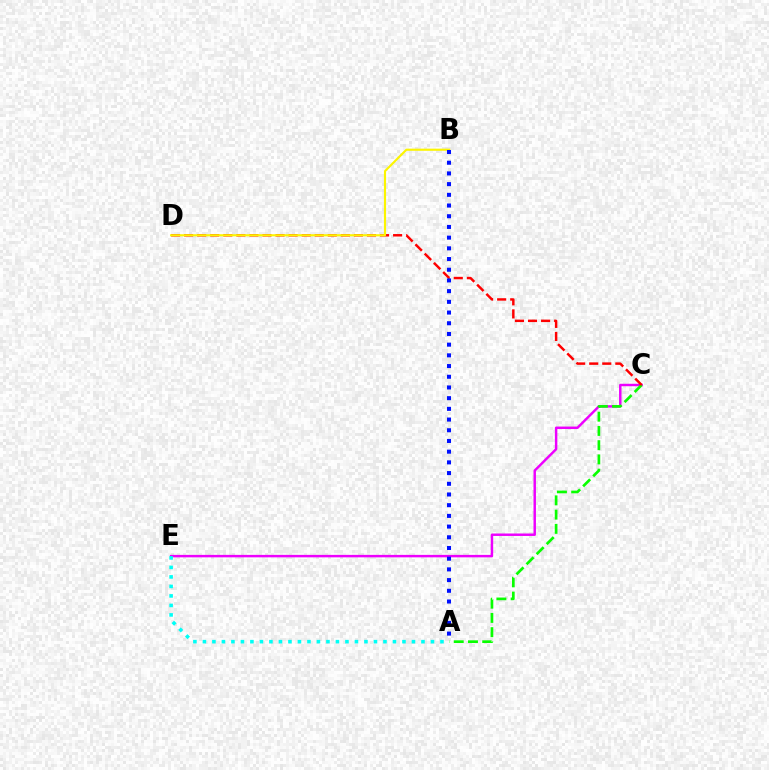{('C', 'E'): [{'color': '#ee00ff', 'line_style': 'solid', 'thickness': 1.77}], ('A', 'E'): [{'color': '#00fff6', 'line_style': 'dotted', 'thickness': 2.58}], ('A', 'C'): [{'color': '#08ff00', 'line_style': 'dashed', 'thickness': 1.93}], ('C', 'D'): [{'color': '#ff0000', 'line_style': 'dashed', 'thickness': 1.77}], ('B', 'D'): [{'color': '#fcf500', 'line_style': 'solid', 'thickness': 1.54}], ('A', 'B'): [{'color': '#0010ff', 'line_style': 'dotted', 'thickness': 2.91}]}